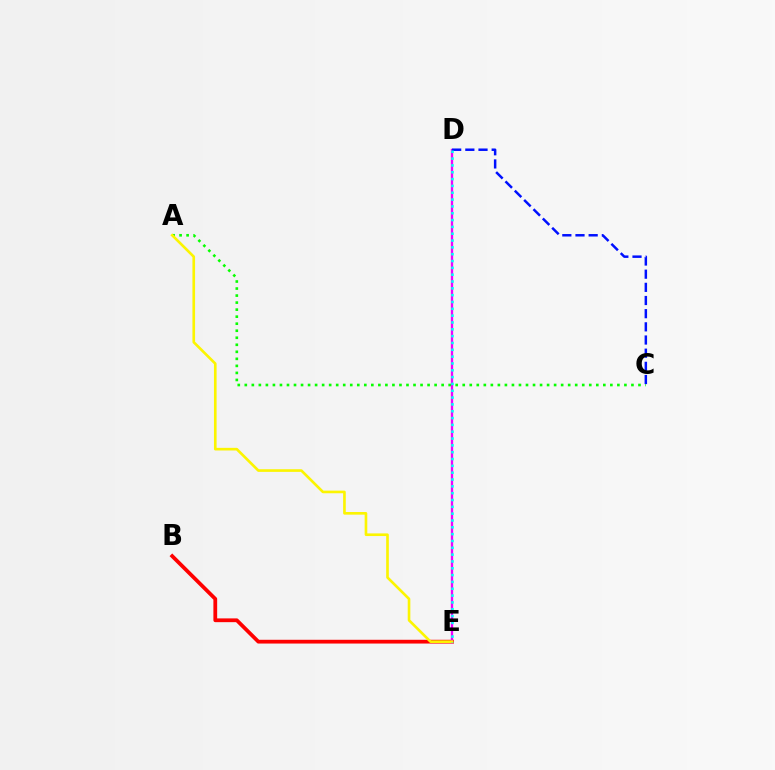{('B', 'E'): [{'color': '#ff0000', 'line_style': 'solid', 'thickness': 2.71}], ('A', 'C'): [{'color': '#08ff00', 'line_style': 'dotted', 'thickness': 1.91}], ('D', 'E'): [{'color': '#ee00ff', 'line_style': 'solid', 'thickness': 1.67}, {'color': '#00fff6', 'line_style': 'dotted', 'thickness': 1.86}], ('C', 'D'): [{'color': '#0010ff', 'line_style': 'dashed', 'thickness': 1.79}], ('A', 'E'): [{'color': '#fcf500', 'line_style': 'solid', 'thickness': 1.9}]}